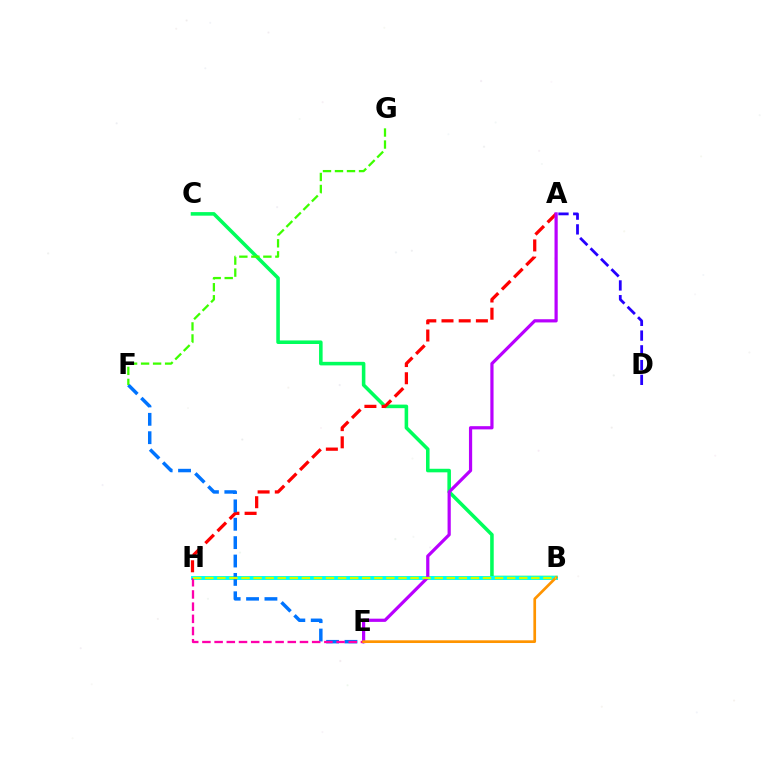{('B', 'C'): [{'color': '#00ff5c', 'line_style': 'solid', 'thickness': 2.56}], ('A', 'H'): [{'color': '#ff0000', 'line_style': 'dashed', 'thickness': 2.34}], ('A', 'D'): [{'color': '#2500ff', 'line_style': 'dashed', 'thickness': 2.0}], ('B', 'H'): [{'color': '#00fff6', 'line_style': 'solid', 'thickness': 2.84}, {'color': '#d1ff00', 'line_style': 'dashed', 'thickness': 1.64}], ('E', 'F'): [{'color': '#0074ff', 'line_style': 'dashed', 'thickness': 2.5}], ('A', 'E'): [{'color': '#b900ff', 'line_style': 'solid', 'thickness': 2.31}], ('E', 'H'): [{'color': '#ff00ac', 'line_style': 'dashed', 'thickness': 1.66}], ('B', 'E'): [{'color': '#ff9400', 'line_style': 'solid', 'thickness': 1.94}], ('F', 'G'): [{'color': '#3dff00', 'line_style': 'dashed', 'thickness': 1.63}]}